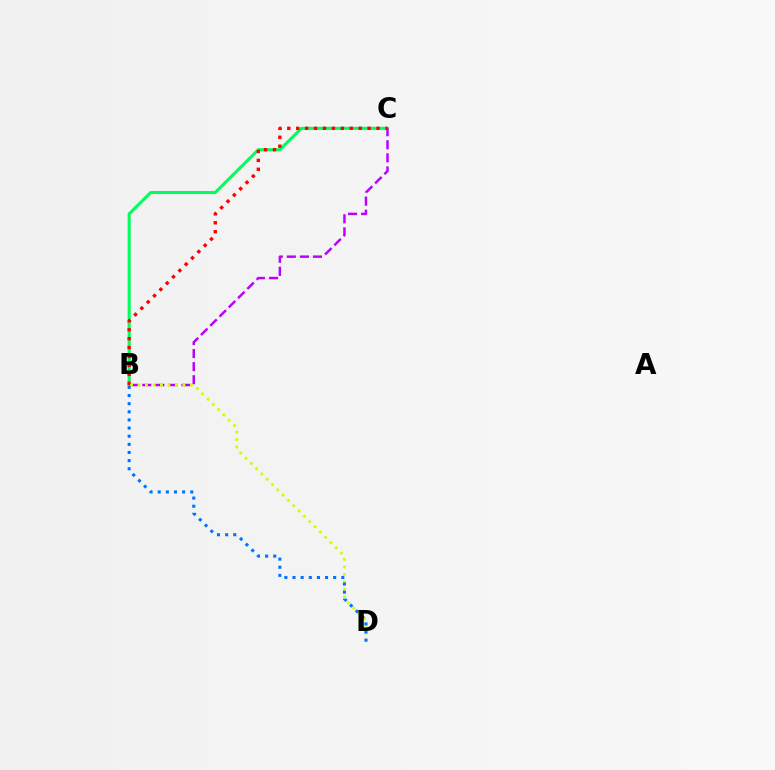{('B', 'C'): [{'color': '#00ff5c', 'line_style': 'solid', 'thickness': 2.2}, {'color': '#b900ff', 'line_style': 'dashed', 'thickness': 1.77}, {'color': '#ff0000', 'line_style': 'dotted', 'thickness': 2.43}], ('B', 'D'): [{'color': '#d1ff00', 'line_style': 'dotted', 'thickness': 2.03}, {'color': '#0074ff', 'line_style': 'dotted', 'thickness': 2.21}]}